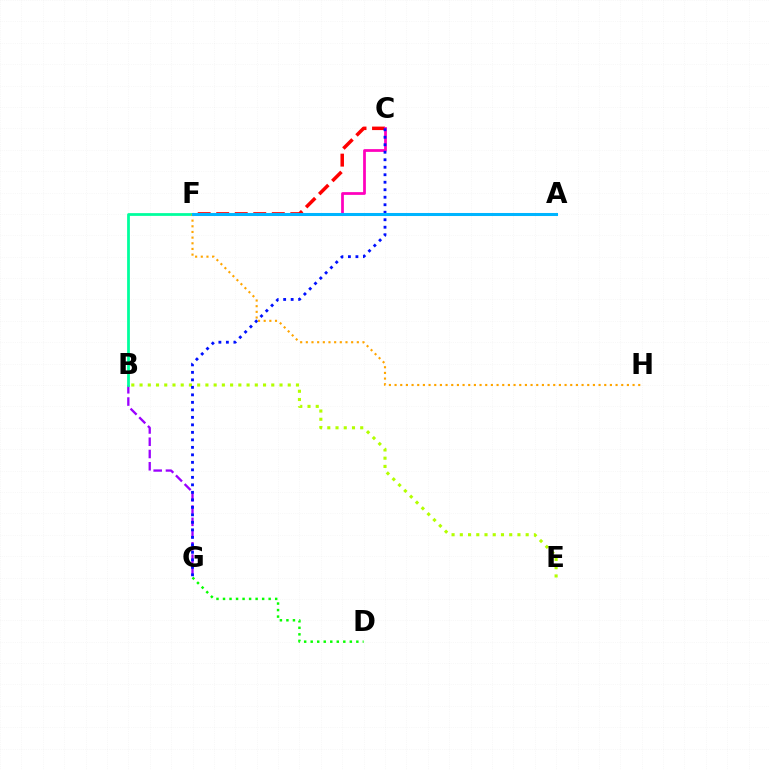{('B', 'G'): [{'color': '#9b00ff', 'line_style': 'dashed', 'thickness': 1.67}], ('B', 'E'): [{'color': '#b3ff00', 'line_style': 'dotted', 'thickness': 2.24}], ('C', 'F'): [{'color': '#ff0000', 'line_style': 'dashed', 'thickness': 2.52}, {'color': '#ff00bd', 'line_style': 'solid', 'thickness': 1.98}], ('B', 'F'): [{'color': '#00ff9d', 'line_style': 'solid', 'thickness': 1.99}], ('D', 'G'): [{'color': '#08ff00', 'line_style': 'dotted', 'thickness': 1.77}], ('C', 'G'): [{'color': '#0010ff', 'line_style': 'dotted', 'thickness': 2.04}], ('F', 'H'): [{'color': '#ffa500', 'line_style': 'dotted', 'thickness': 1.54}], ('A', 'F'): [{'color': '#00b5ff', 'line_style': 'solid', 'thickness': 2.19}]}